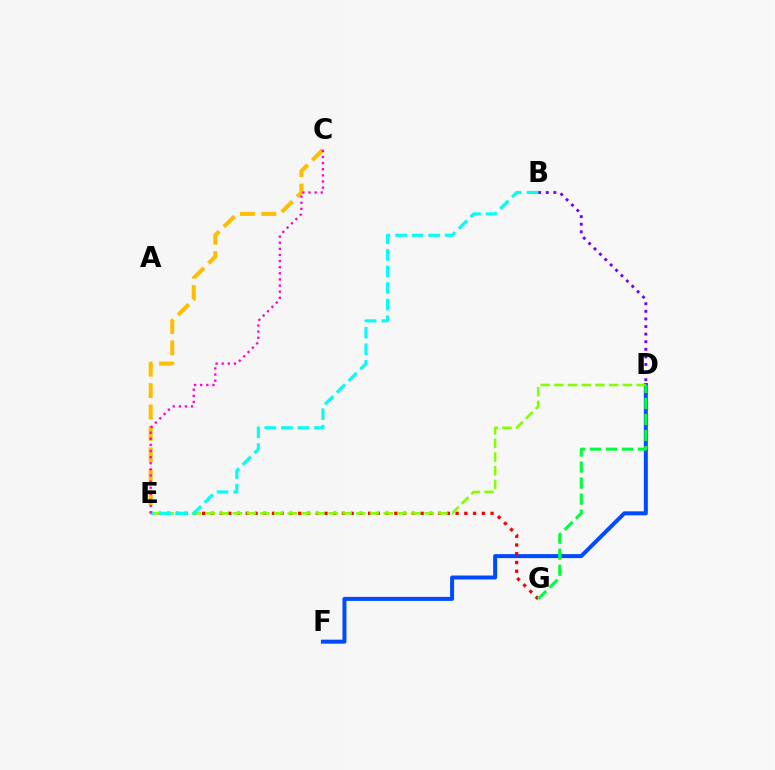{('B', 'D'): [{'color': '#7200ff', 'line_style': 'dotted', 'thickness': 2.06}], ('C', 'E'): [{'color': '#ffbd00', 'line_style': 'dashed', 'thickness': 2.91}, {'color': '#ff00cf', 'line_style': 'dotted', 'thickness': 1.66}], ('D', 'F'): [{'color': '#004bff', 'line_style': 'solid', 'thickness': 2.88}], ('E', 'G'): [{'color': '#ff0000', 'line_style': 'dotted', 'thickness': 2.38}], ('D', 'E'): [{'color': '#84ff00', 'line_style': 'dashed', 'thickness': 1.86}], ('B', 'E'): [{'color': '#00fff6', 'line_style': 'dashed', 'thickness': 2.25}], ('D', 'G'): [{'color': '#00ff39', 'line_style': 'dashed', 'thickness': 2.18}]}